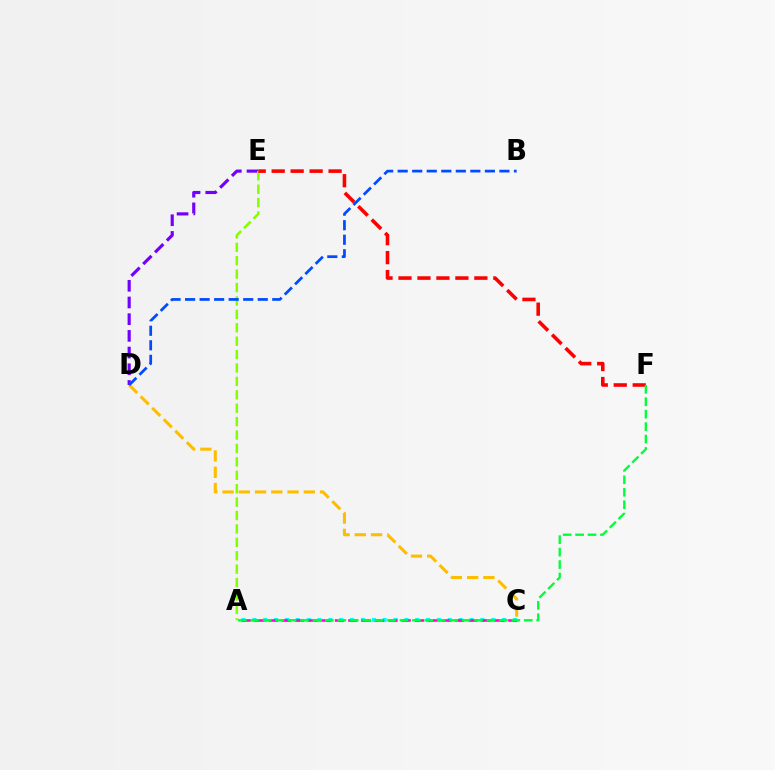{('C', 'D'): [{'color': '#ffbd00', 'line_style': 'dashed', 'thickness': 2.21}], ('A', 'C'): [{'color': '#00fff6', 'line_style': 'dotted', 'thickness': 2.95}, {'color': '#ff00cf', 'line_style': 'dashed', 'thickness': 1.81}], ('D', 'E'): [{'color': '#7200ff', 'line_style': 'dashed', 'thickness': 2.27}], ('A', 'E'): [{'color': '#84ff00', 'line_style': 'dashed', 'thickness': 1.82}], ('E', 'F'): [{'color': '#ff0000', 'line_style': 'dashed', 'thickness': 2.58}], ('B', 'D'): [{'color': '#004bff', 'line_style': 'dashed', 'thickness': 1.97}], ('A', 'F'): [{'color': '#00ff39', 'line_style': 'dashed', 'thickness': 1.69}]}